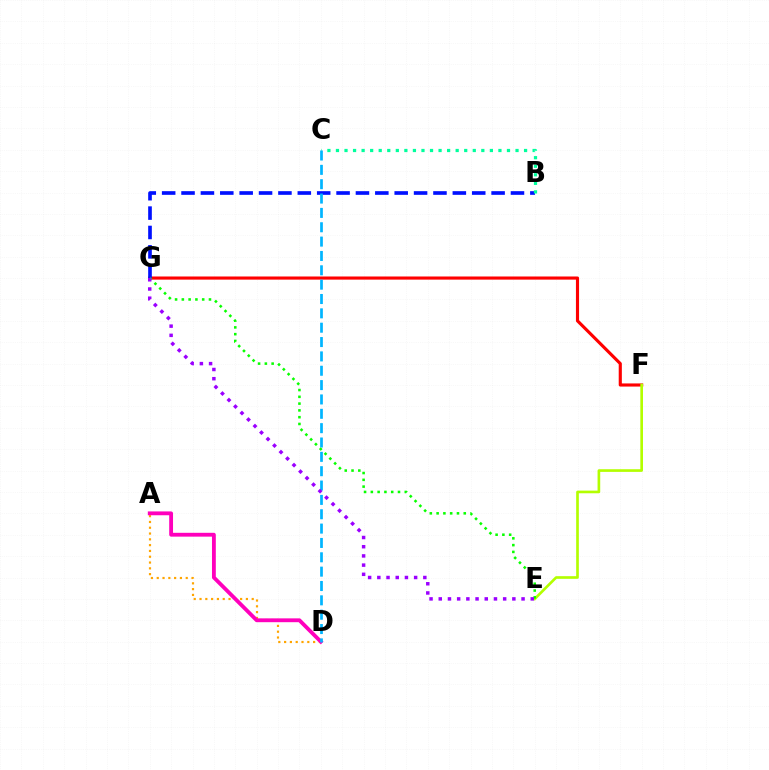{('A', 'D'): [{'color': '#ffa500', 'line_style': 'dotted', 'thickness': 1.58}, {'color': '#ff00bd', 'line_style': 'solid', 'thickness': 2.76}], ('F', 'G'): [{'color': '#ff0000', 'line_style': 'solid', 'thickness': 2.26}], ('B', 'G'): [{'color': '#0010ff', 'line_style': 'dashed', 'thickness': 2.63}], ('B', 'C'): [{'color': '#00ff9d', 'line_style': 'dotted', 'thickness': 2.32}], ('E', 'F'): [{'color': '#b3ff00', 'line_style': 'solid', 'thickness': 1.92}], ('C', 'D'): [{'color': '#00b5ff', 'line_style': 'dashed', 'thickness': 1.95}], ('E', 'G'): [{'color': '#08ff00', 'line_style': 'dotted', 'thickness': 1.84}, {'color': '#9b00ff', 'line_style': 'dotted', 'thickness': 2.5}]}